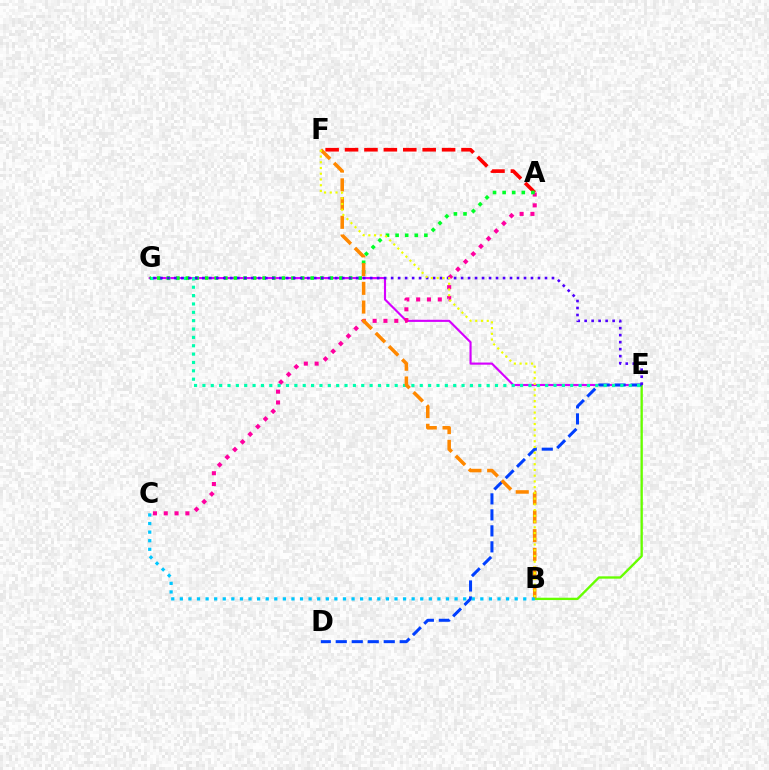{('E', 'G'): [{'color': '#d600ff', 'line_style': 'solid', 'thickness': 1.54}, {'color': '#00ffaf', 'line_style': 'dotted', 'thickness': 2.27}, {'color': '#4f00ff', 'line_style': 'dotted', 'thickness': 1.9}], ('B', 'E'): [{'color': '#66ff00', 'line_style': 'solid', 'thickness': 1.69}], ('A', 'C'): [{'color': '#ff00a0', 'line_style': 'dotted', 'thickness': 2.94}], ('D', 'E'): [{'color': '#003fff', 'line_style': 'dashed', 'thickness': 2.17}], ('A', 'F'): [{'color': '#ff0000', 'line_style': 'dashed', 'thickness': 2.64}], ('A', 'G'): [{'color': '#00ff27', 'line_style': 'dotted', 'thickness': 2.61}], ('B', 'F'): [{'color': '#ff8800', 'line_style': 'dashed', 'thickness': 2.54}, {'color': '#eeff00', 'line_style': 'dotted', 'thickness': 1.56}], ('B', 'C'): [{'color': '#00c7ff', 'line_style': 'dotted', 'thickness': 2.33}]}